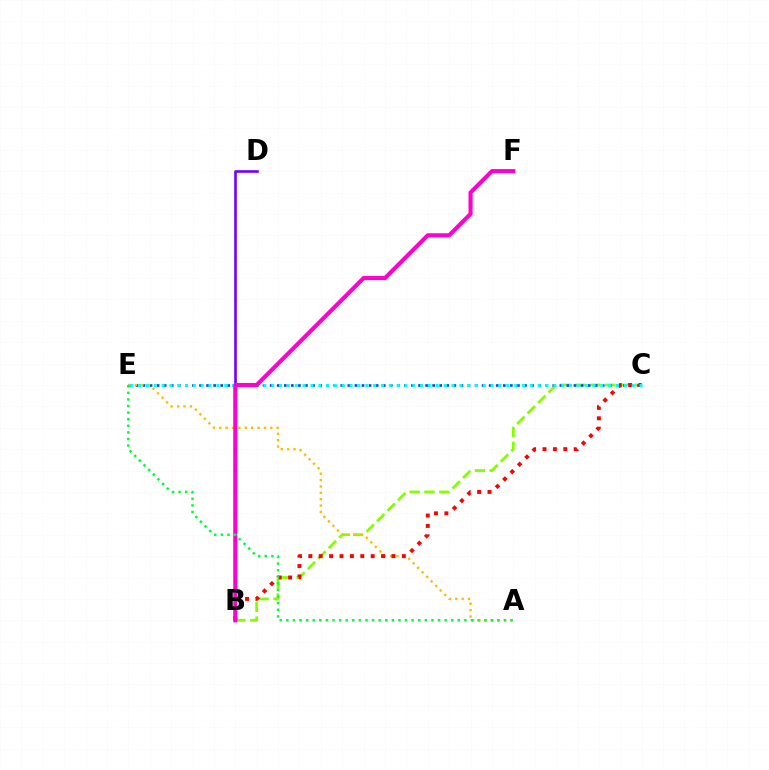{('B', 'C'): [{'color': '#84ff00', 'line_style': 'dashed', 'thickness': 2.02}, {'color': '#ff0000', 'line_style': 'dotted', 'thickness': 2.82}], ('C', 'E'): [{'color': '#004bff', 'line_style': 'dotted', 'thickness': 1.92}, {'color': '#00fff6', 'line_style': 'dotted', 'thickness': 2.13}], ('B', 'D'): [{'color': '#7200ff', 'line_style': 'solid', 'thickness': 1.9}], ('A', 'E'): [{'color': '#ffbd00', 'line_style': 'dotted', 'thickness': 1.73}, {'color': '#00ff39', 'line_style': 'dotted', 'thickness': 1.79}], ('B', 'F'): [{'color': '#ff00cf', 'line_style': 'solid', 'thickness': 2.94}]}